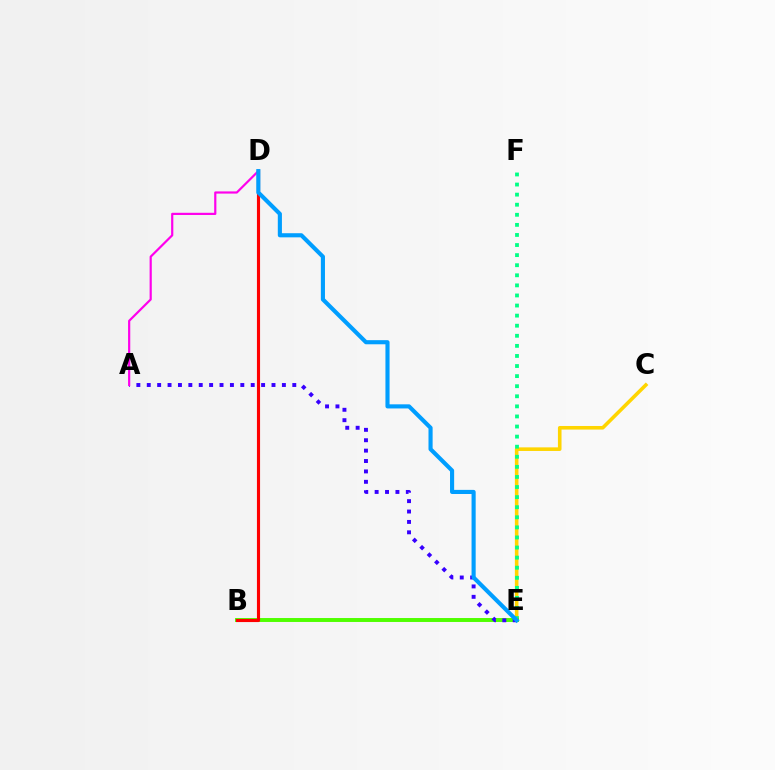{('C', 'E'): [{'color': '#ffd500', 'line_style': 'solid', 'thickness': 2.58}], ('E', 'F'): [{'color': '#00ff86', 'line_style': 'dotted', 'thickness': 2.74}], ('B', 'E'): [{'color': '#4fff00', 'line_style': 'solid', 'thickness': 2.84}], ('B', 'D'): [{'color': '#ff0000', 'line_style': 'solid', 'thickness': 2.25}], ('A', 'E'): [{'color': '#3700ff', 'line_style': 'dotted', 'thickness': 2.82}], ('A', 'D'): [{'color': '#ff00ed', 'line_style': 'solid', 'thickness': 1.58}], ('D', 'E'): [{'color': '#009eff', 'line_style': 'solid', 'thickness': 2.97}]}